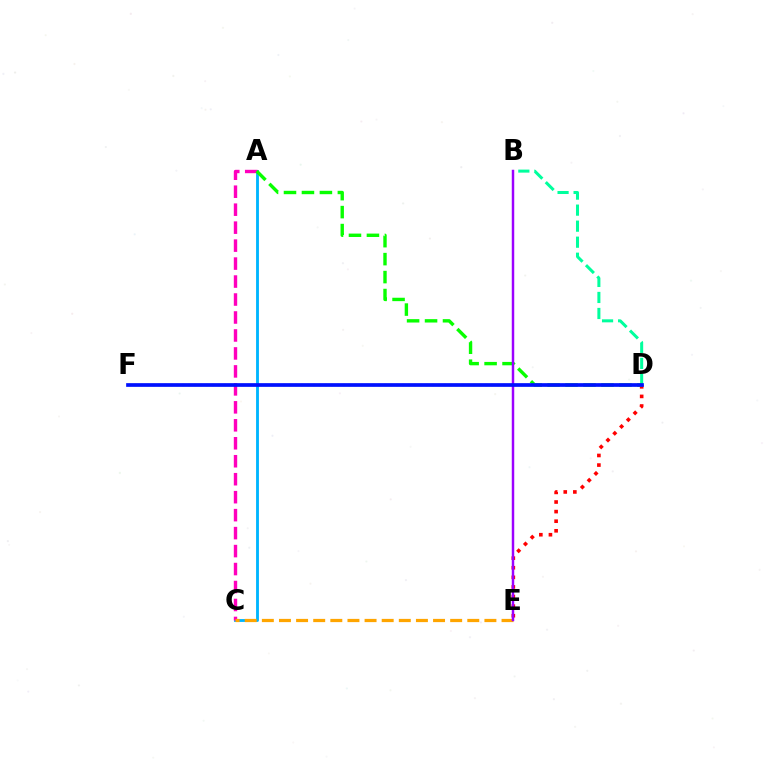{('A', 'C'): [{'color': '#00b5ff', 'line_style': 'solid', 'thickness': 2.06}, {'color': '#ff00bd', 'line_style': 'dashed', 'thickness': 2.44}], ('B', 'D'): [{'color': '#00ff9d', 'line_style': 'dashed', 'thickness': 2.18}], ('D', 'E'): [{'color': '#ff0000', 'line_style': 'dotted', 'thickness': 2.61}], ('C', 'E'): [{'color': '#ffa500', 'line_style': 'dashed', 'thickness': 2.33}], ('A', 'D'): [{'color': '#08ff00', 'line_style': 'dashed', 'thickness': 2.44}], ('D', 'F'): [{'color': '#b3ff00', 'line_style': 'dotted', 'thickness': 1.61}, {'color': '#0010ff', 'line_style': 'solid', 'thickness': 2.66}], ('B', 'E'): [{'color': '#9b00ff', 'line_style': 'solid', 'thickness': 1.77}]}